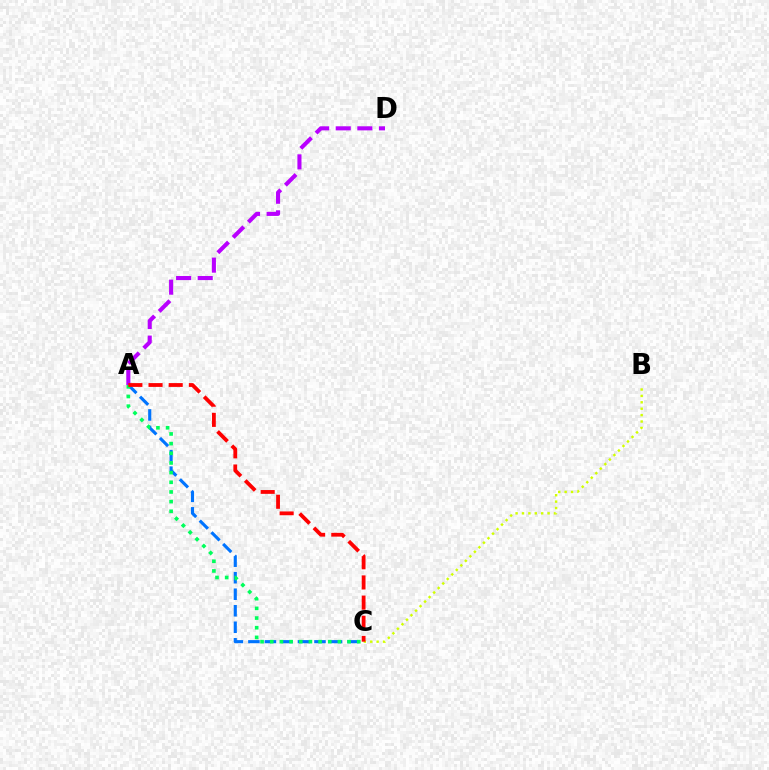{('A', 'C'): [{'color': '#0074ff', 'line_style': 'dashed', 'thickness': 2.24}, {'color': '#00ff5c', 'line_style': 'dotted', 'thickness': 2.63}, {'color': '#ff0000', 'line_style': 'dashed', 'thickness': 2.74}], ('B', 'C'): [{'color': '#d1ff00', 'line_style': 'dotted', 'thickness': 1.74}], ('A', 'D'): [{'color': '#b900ff', 'line_style': 'dashed', 'thickness': 2.93}]}